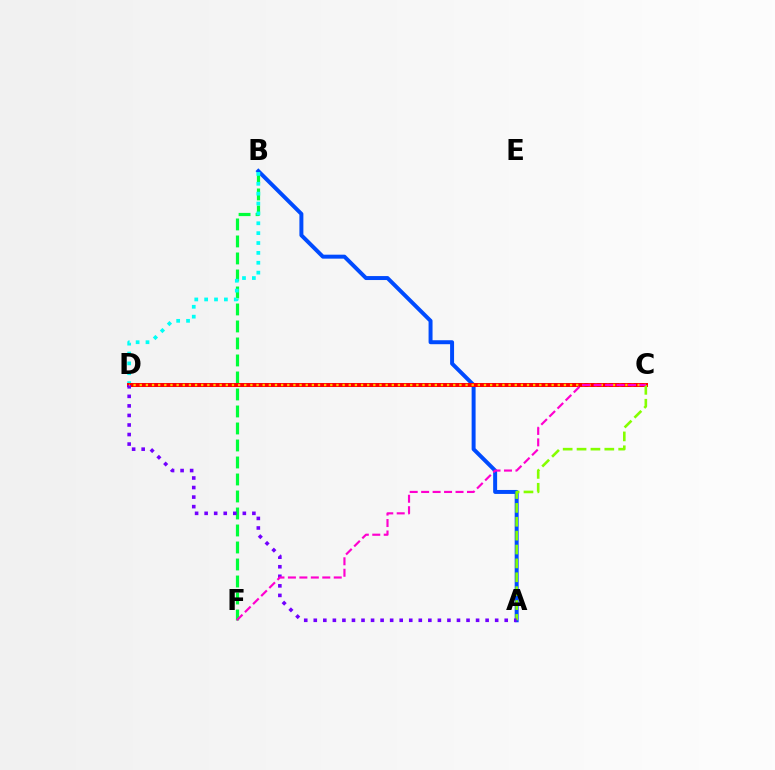{('B', 'F'): [{'color': '#00ff39', 'line_style': 'dashed', 'thickness': 2.31}], ('A', 'B'): [{'color': '#004bff', 'line_style': 'solid', 'thickness': 2.86}], ('B', 'D'): [{'color': '#00fff6', 'line_style': 'dotted', 'thickness': 2.68}], ('C', 'D'): [{'color': '#ff0000', 'line_style': 'solid', 'thickness': 2.88}, {'color': '#ffbd00', 'line_style': 'dotted', 'thickness': 1.67}], ('A', 'C'): [{'color': '#84ff00', 'line_style': 'dashed', 'thickness': 1.89}], ('A', 'D'): [{'color': '#7200ff', 'line_style': 'dotted', 'thickness': 2.59}], ('C', 'F'): [{'color': '#ff00cf', 'line_style': 'dashed', 'thickness': 1.56}]}